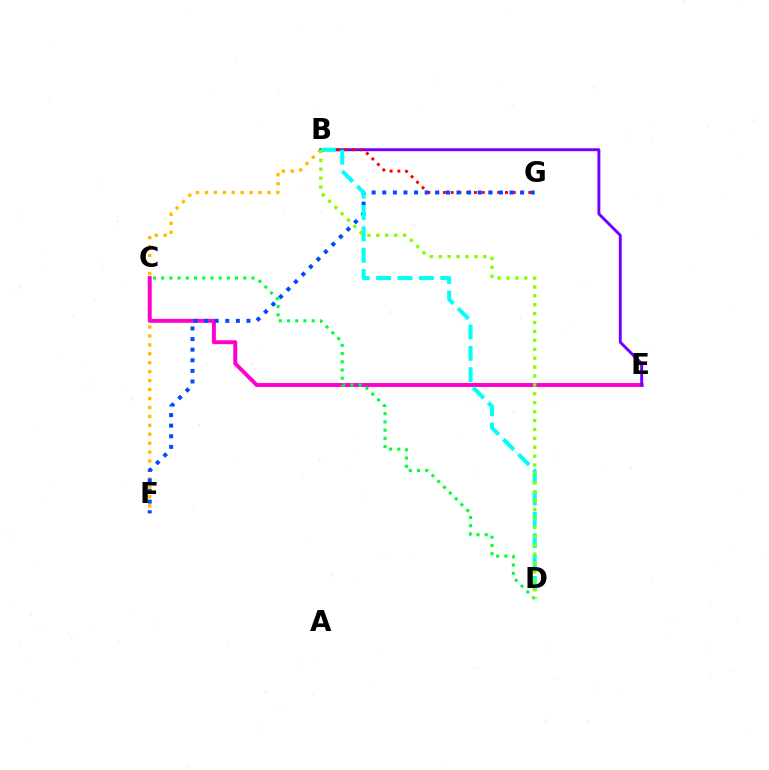{('B', 'F'): [{'color': '#ffbd00', 'line_style': 'dotted', 'thickness': 2.43}], ('C', 'E'): [{'color': '#ff00cf', 'line_style': 'solid', 'thickness': 2.84}], ('B', 'E'): [{'color': '#7200ff', 'line_style': 'solid', 'thickness': 2.11}], ('B', 'G'): [{'color': '#ff0000', 'line_style': 'dotted', 'thickness': 2.11}], ('F', 'G'): [{'color': '#004bff', 'line_style': 'dotted', 'thickness': 2.88}], ('B', 'D'): [{'color': '#00fff6', 'line_style': 'dashed', 'thickness': 2.91}, {'color': '#84ff00', 'line_style': 'dotted', 'thickness': 2.42}], ('C', 'D'): [{'color': '#00ff39', 'line_style': 'dotted', 'thickness': 2.23}]}